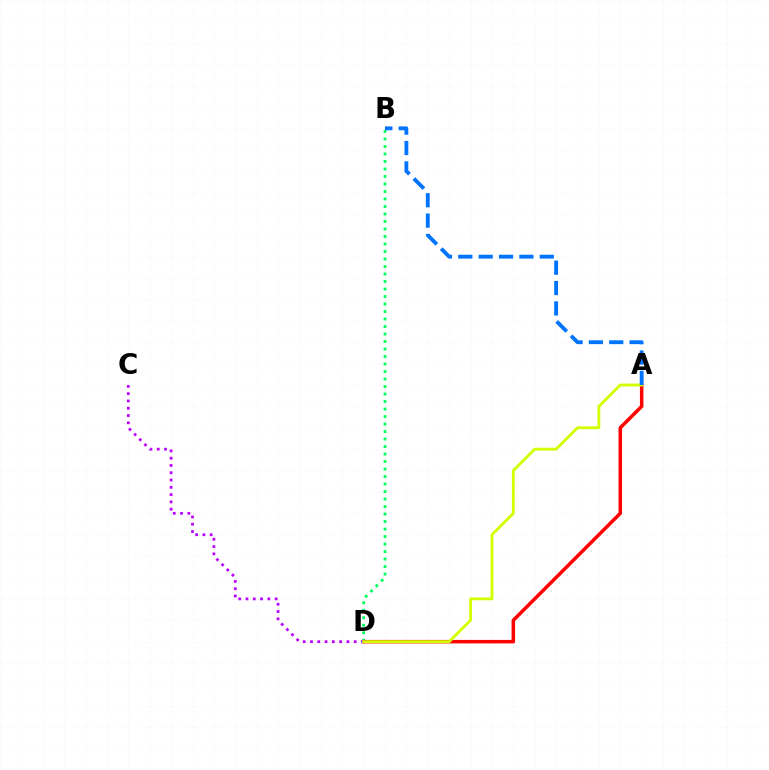{('B', 'D'): [{'color': '#00ff5c', 'line_style': 'dotted', 'thickness': 2.04}], ('A', 'D'): [{'color': '#ff0000', 'line_style': 'solid', 'thickness': 2.53}, {'color': '#d1ff00', 'line_style': 'solid', 'thickness': 2.05}], ('C', 'D'): [{'color': '#b900ff', 'line_style': 'dotted', 'thickness': 1.98}], ('A', 'B'): [{'color': '#0074ff', 'line_style': 'dashed', 'thickness': 2.77}]}